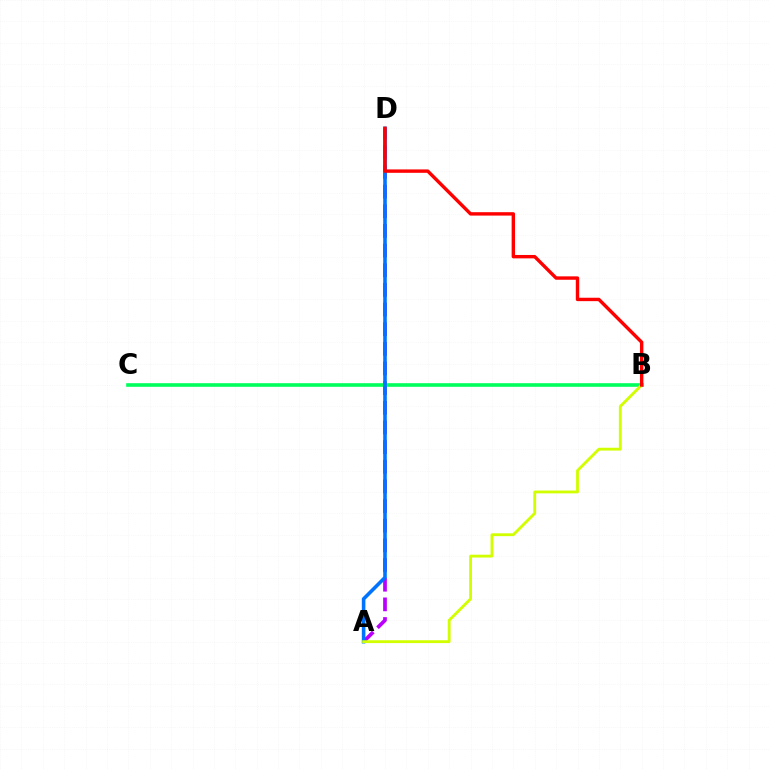{('A', 'D'): [{'color': '#b900ff', 'line_style': 'dashed', 'thickness': 2.67}, {'color': '#0074ff', 'line_style': 'solid', 'thickness': 2.58}], ('B', 'C'): [{'color': '#00ff5c', 'line_style': 'solid', 'thickness': 2.6}], ('A', 'B'): [{'color': '#d1ff00', 'line_style': 'solid', 'thickness': 2.04}], ('B', 'D'): [{'color': '#ff0000', 'line_style': 'solid', 'thickness': 2.45}]}